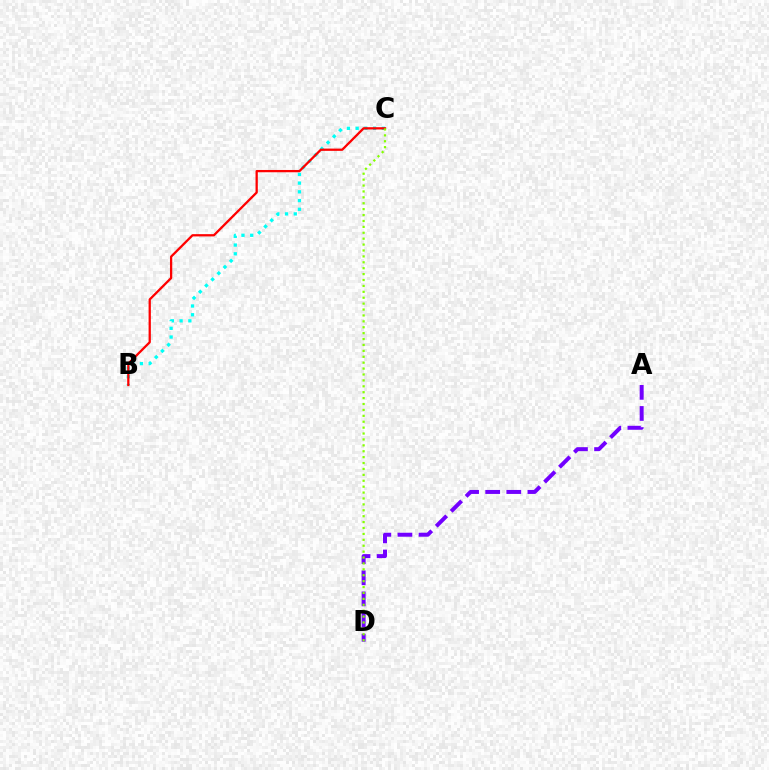{('A', 'D'): [{'color': '#7200ff', 'line_style': 'dashed', 'thickness': 2.87}], ('B', 'C'): [{'color': '#00fff6', 'line_style': 'dotted', 'thickness': 2.37}, {'color': '#ff0000', 'line_style': 'solid', 'thickness': 1.64}], ('C', 'D'): [{'color': '#84ff00', 'line_style': 'dotted', 'thickness': 1.6}]}